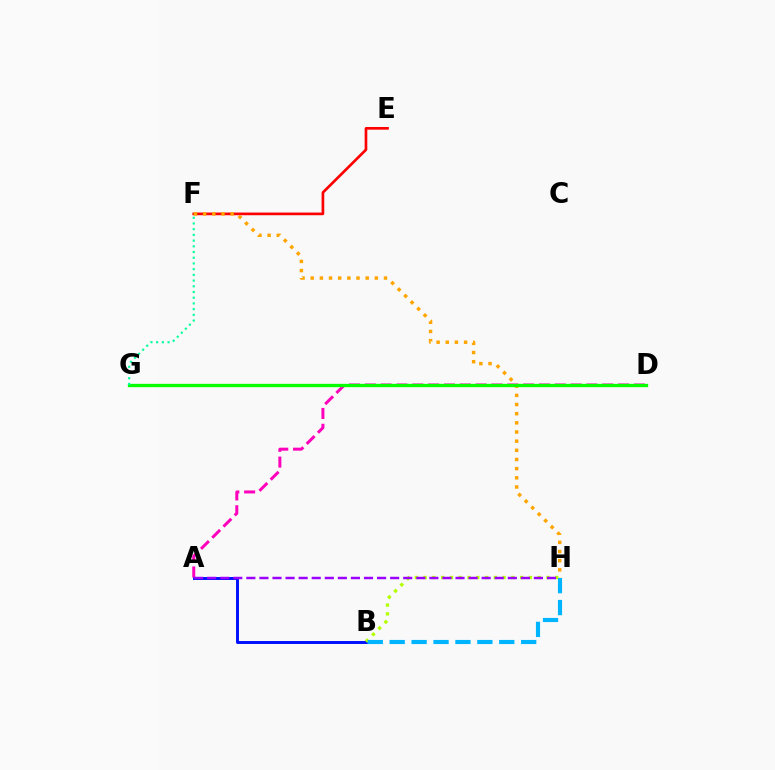{('A', 'B'): [{'color': '#0010ff', 'line_style': 'solid', 'thickness': 2.12}], ('A', 'D'): [{'color': '#ff00bd', 'line_style': 'dashed', 'thickness': 2.15}], ('E', 'F'): [{'color': '#ff0000', 'line_style': 'solid', 'thickness': 1.92}], ('F', 'H'): [{'color': '#ffa500', 'line_style': 'dotted', 'thickness': 2.49}], ('D', 'G'): [{'color': '#08ff00', 'line_style': 'solid', 'thickness': 2.39}], ('B', 'H'): [{'color': '#b3ff00', 'line_style': 'dotted', 'thickness': 2.38}, {'color': '#00b5ff', 'line_style': 'dashed', 'thickness': 2.98}], ('A', 'H'): [{'color': '#9b00ff', 'line_style': 'dashed', 'thickness': 1.78}], ('F', 'G'): [{'color': '#00ff9d', 'line_style': 'dotted', 'thickness': 1.55}]}